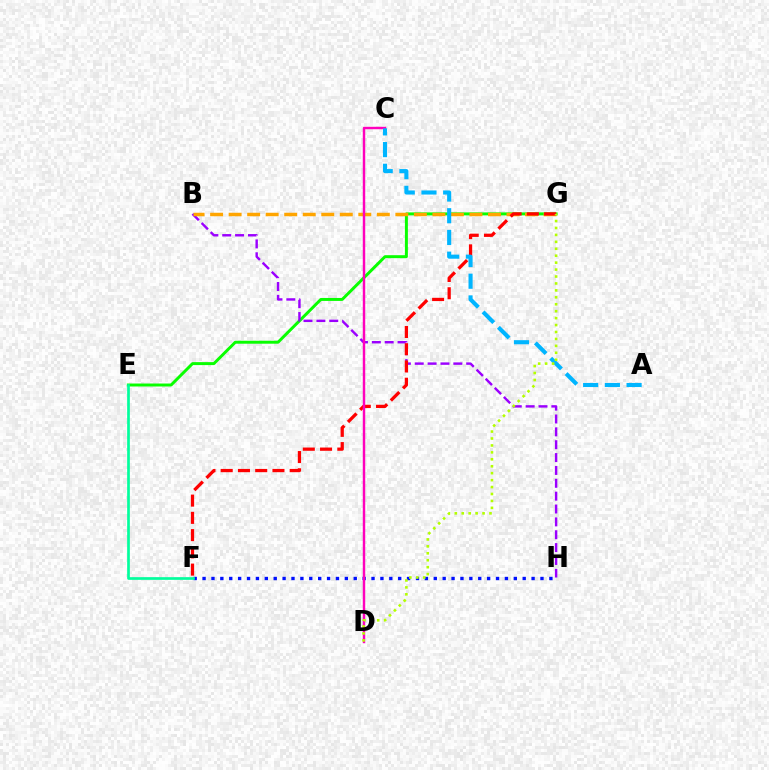{('E', 'G'): [{'color': '#08ff00', 'line_style': 'solid', 'thickness': 2.13}], ('F', 'H'): [{'color': '#0010ff', 'line_style': 'dotted', 'thickness': 2.42}], ('B', 'H'): [{'color': '#9b00ff', 'line_style': 'dashed', 'thickness': 1.75}], ('E', 'F'): [{'color': '#00ff9d', 'line_style': 'solid', 'thickness': 1.93}], ('B', 'G'): [{'color': '#ffa500', 'line_style': 'dashed', 'thickness': 2.52}], ('F', 'G'): [{'color': '#ff0000', 'line_style': 'dashed', 'thickness': 2.34}], ('C', 'D'): [{'color': '#ff00bd', 'line_style': 'solid', 'thickness': 1.75}], ('A', 'C'): [{'color': '#00b5ff', 'line_style': 'dashed', 'thickness': 2.95}], ('D', 'G'): [{'color': '#b3ff00', 'line_style': 'dotted', 'thickness': 1.88}]}